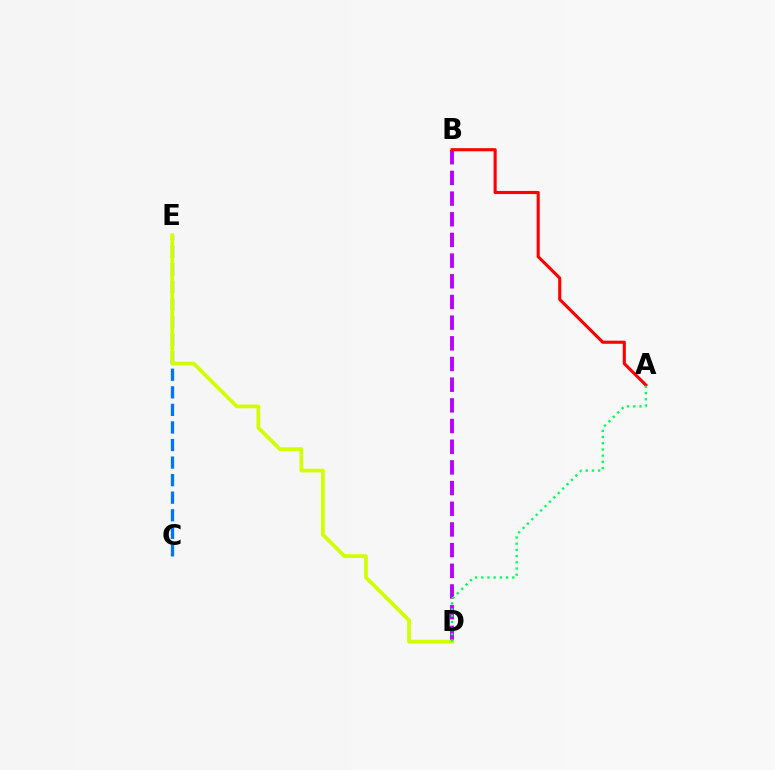{('B', 'D'): [{'color': '#b900ff', 'line_style': 'dashed', 'thickness': 2.81}], ('A', 'B'): [{'color': '#ff0000', 'line_style': 'solid', 'thickness': 2.24}], ('C', 'E'): [{'color': '#0074ff', 'line_style': 'dashed', 'thickness': 2.39}], ('D', 'E'): [{'color': '#d1ff00', 'line_style': 'solid', 'thickness': 2.7}], ('A', 'D'): [{'color': '#00ff5c', 'line_style': 'dotted', 'thickness': 1.68}]}